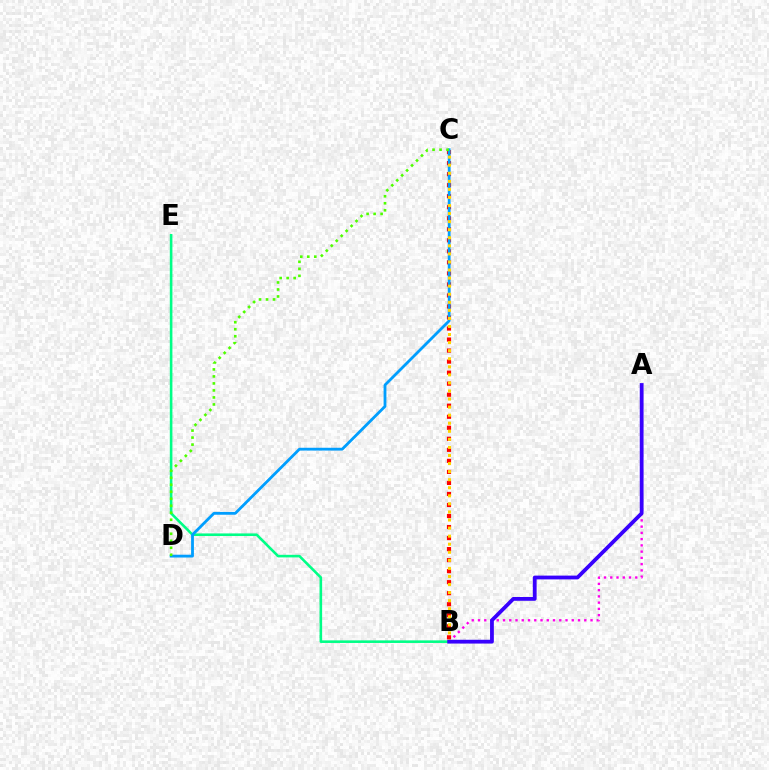{('A', 'B'): [{'color': '#ff00ed', 'line_style': 'dotted', 'thickness': 1.7}, {'color': '#3700ff', 'line_style': 'solid', 'thickness': 2.73}], ('B', 'C'): [{'color': '#ff0000', 'line_style': 'dotted', 'thickness': 3.0}, {'color': '#ffd500', 'line_style': 'dotted', 'thickness': 2.19}], ('B', 'E'): [{'color': '#00ff86', 'line_style': 'solid', 'thickness': 1.87}], ('C', 'D'): [{'color': '#009eff', 'line_style': 'solid', 'thickness': 2.02}, {'color': '#4fff00', 'line_style': 'dotted', 'thickness': 1.9}]}